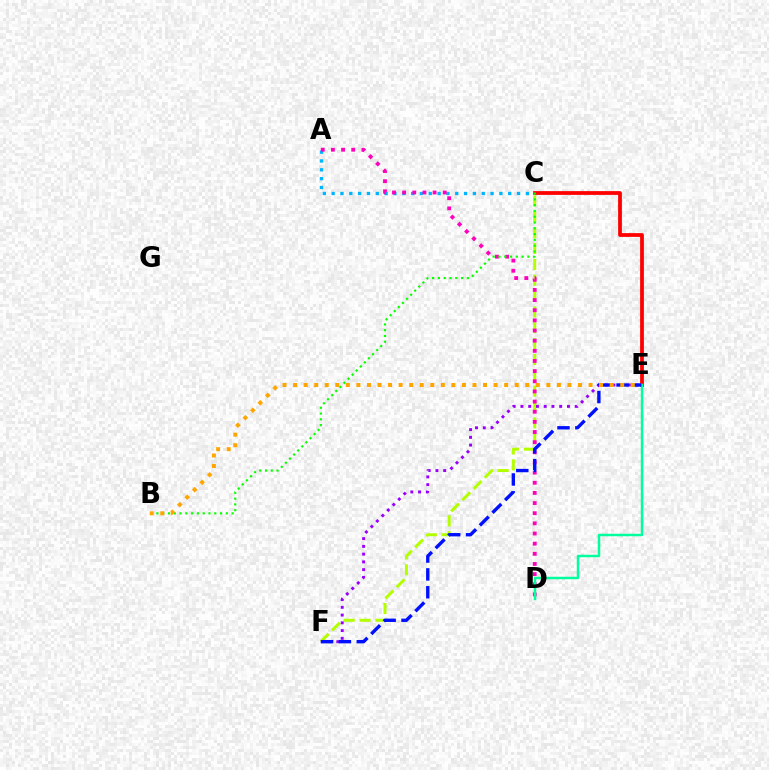{('C', 'F'): [{'color': '#b3ff00', 'line_style': 'dashed', 'thickness': 2.15}], ('A', 'C'): [{'color': '#00b5ff', 'line_style': 'dotted', 'thickness': 2.4}], ('C', 'E'): [{'color': '#ff0000', 'line_style': 'solid', 'thickness': 2.71}], ('A', 'D'): [{'color': '#ff00bd', 'line_style': 'dotted', 'thickness': 2.76}], ('B', 'C'): [{'color': '#08ff00', 'line_style': 'dotted', 'thickness': 1.57}], ('D', 'E'): [{'color': '#00ff9d', 'line_style': 'solid', 'thickness': 1.78}], ('E', 'F'): [{'color': '#9b00ff', 'line_style': 'dotted', 'thickness': 2.11}, {'color': '#0010ff', 'line_style': 'dashed', 'thickness': 2.43}], ('B', 'E'): [{'color': '#ffa500', 'line_style': 'dotted', 'thickness': 2.87}]}